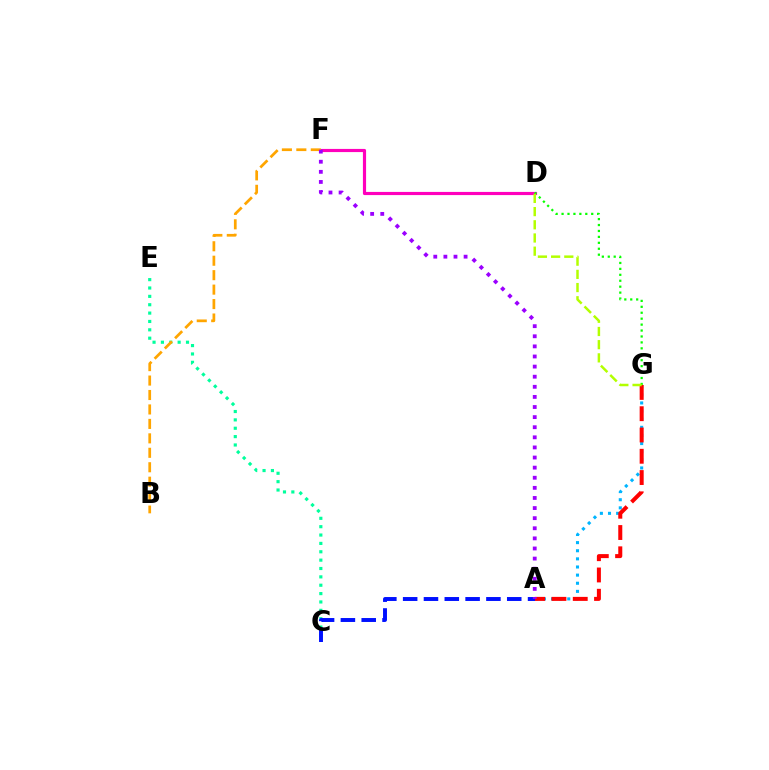{('A', 'G'): [{'color': '#00b5ff', 'line_style': 'dotted', 'thickness': 2.21}, {'color': '#ff0000', 'line_style': 'dashed', 'thickness': 2.89}], ('D', 'F'): [{'color': '#ff00bd', 'line_style': 'solid', 'thickness': 2.28}], ('C', 'E'): [{'color': '#00ff9d', 'line_style': 'dotted', 'thickness': 2.27}], ('B', 'F'): [{'color': '#ffa500', 'line_style': 'dashed', 'thickness': 1.96}], ('A', 'C'): [{'color': '#0010ff', 'line_style': 'dashed', 'thickness': 2.83}], ('D', 'G'): [{'color': '#08ff00', 'line_style': 'dotted', 'thickness': 1.61}, {'color': '#b3ff00', 'line_style': 'dashed', 'thickness': 1.79}], ('A', 'F'): [{'color': '#9b00ff', 'line_style': 'dotted', 'thickness': 2.75}]}